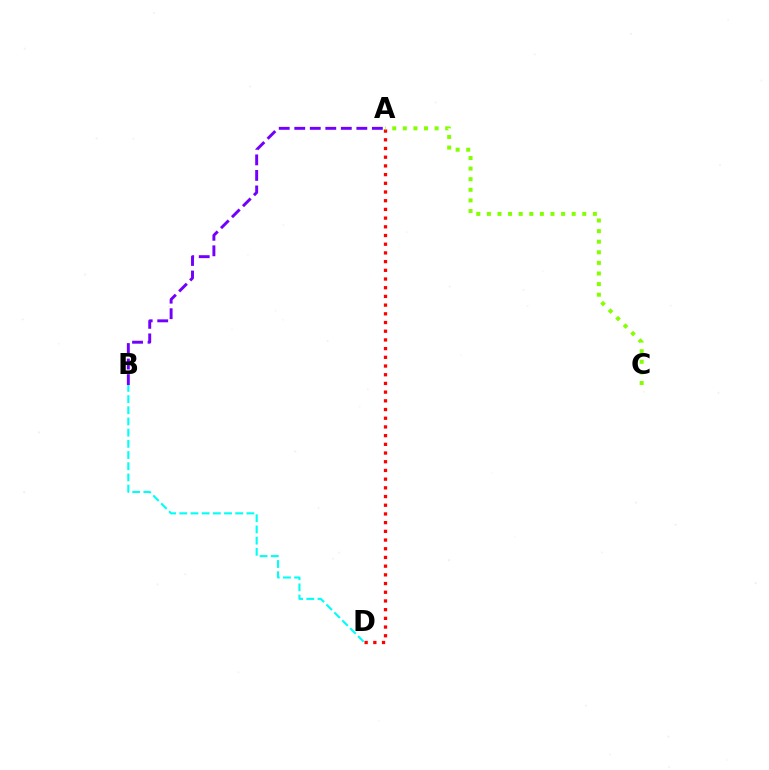{('B', 'D'): [{'color': '#00fff6', 'line_style': 'dashed', 'thickness': 1.52}], ('A', 'D'): [{'color': '#ff0000', 'line_style': 'dotted', 'thickness': 2.36}], ('A', 'B'): [{'color': '#7200ff', 'line_style': 'dashed', 'thickness': 2.11}], ('A', 'C'): [{'color': '#84ff00', 'line_style': 'dotted', 'thickness': 2.88}]}